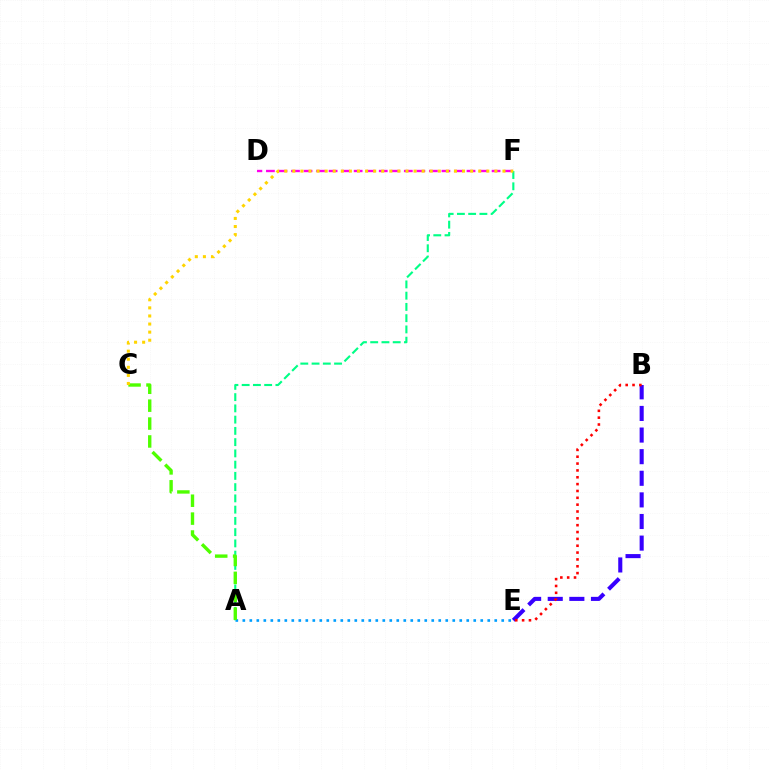{('A', 'E'): [{'color': '#009eff', 'line_style': 'dotted', 'thickness': 1.9}], ('B', 'E'): [{'color': '#3700ff', 'line_style': 'dashed', 'thickness': 2.94}, {'color': '#ff0000', 'line_style': 'dotted', 'thickness': 1.86}], ('A', 'F'): [{'color': '#00ff86', 'line_style': 'dashed', 'thickness': 1.53}], ('D', 'F'): [{'color': '#ff00ed', 'line_style': 'dashed', 'thickness': 1.7}], ('A', 'C'): [{'color': '#4fff00', 'line_style': 'dashed', 'thickness': 2.43}], ('C', 'F'): [{'color': '#ffd500', 'line_style': 'dotted', 'thickness': 2.2}]}